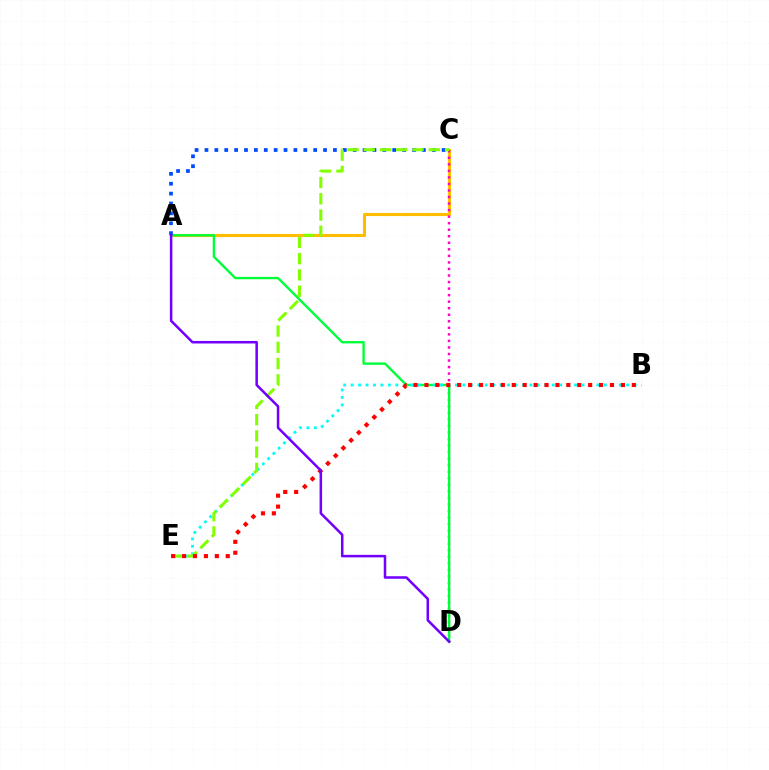{('A', 'C'): [{'color': '#ffbd00', 'line_style': 'solid', 'thickness': 2.23}, {'color': '#004bff', 'line_style': 'dotted', 'thickness': 2.69}], ('C', 'D'): [{'color': '#ff00cf', 'line_style': 'dotted', 'thickness': 1.78}], ('A', 'D'): [{'color': '#00ff39', 'line_style': 'solid', 'thickness': 1.71}, {'color': '#7200ff', 'line_style': 'solid', 'thickness': 1.82}], ('B', 'E'): [{'color': '#00fff6', 'line_style': 'dotted', 'thickness': 2.02}, {'color': '#ff0000', 'line_style': 'dotted', 'thickness': 2.97}], ('C', 'E'): [{'color': '#84ff00', 'line_style': 'dashed', 'thickness': 2.21}]}